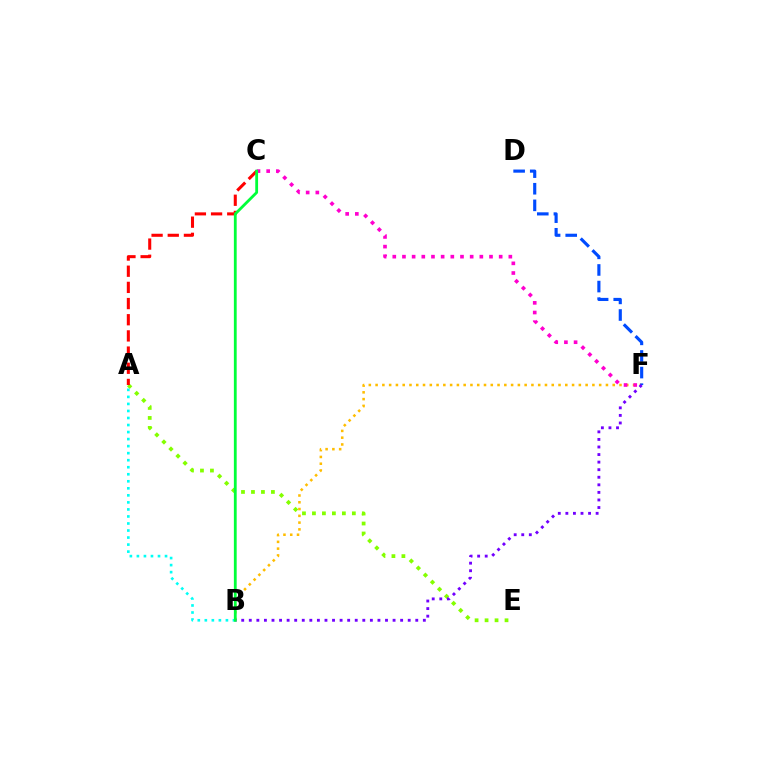{('A', 'E'): [{'color': '#84ff00', 'line_style': 'dotted', 'thickness': 2.71}], ('B', 'F'): [{'color': '#ffbd00', 'line_style': 'dotted', 'thickness': 1.84}, {'color': '#7200ff', 'line_style': 'dotted', 'thickness': 2.06}], ('A', 'B'): [{'color': '#00fff6', 'line_style': 'dotted', 'thickness': 1.91}], ('C', 'F'): [{'color': '#ff00cf', 'line_style': 'dotted', 'thickness': 2.63}], ('D', 'F'): [{'color': '#004bff', 'line_style': 'dashed', 'thickness': 2.26}], ('A', 'C'): [{'color': '#ff0000', 'line_style': 'dashed', 'thickness': 2.2}], ('B', 'C'): [{'color': '#00ff39', 'line_style': 'solid', 'thickness': 2.02}]}